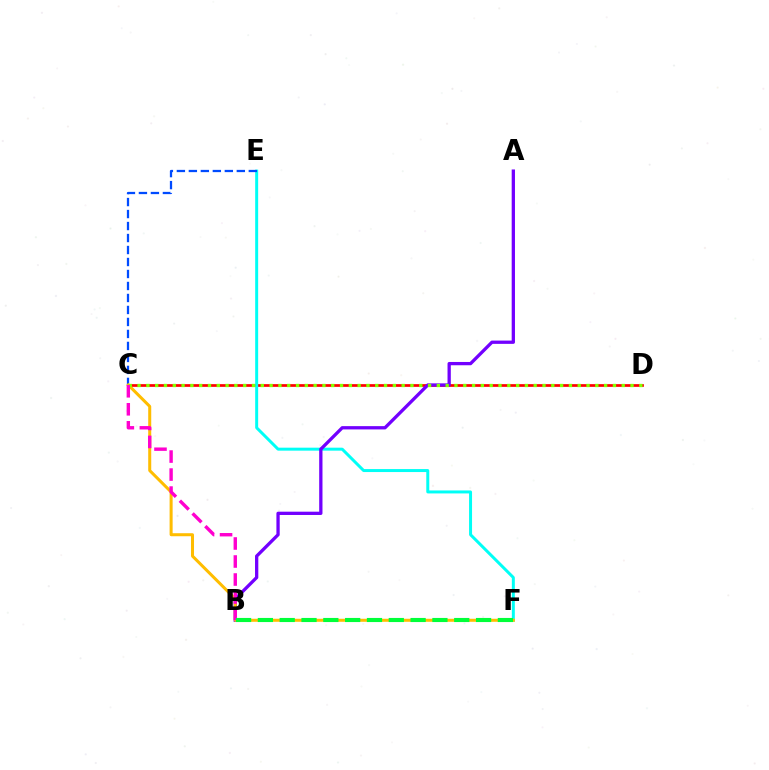{('C', 'D'): [{'color': '#ff0000', 'line_style': 'solid', 'thickness': 1.95}, {'color': '#84ff00', 'line_style': 'dotted', 'thickness': 2.39}], ('E', 'F'): [{'color': '#00fff6', 'line_style': 'solid', 'thickness': 2.15}], ('A', 'B'): [{'color': '#7200ff', 'line_style': 'solid', 'thickness': 2.37}], ('C', 'E'): [{'color': '#004bff', 'line_style': 'dashed', 'thickness': 1.63}], ('C', 'F'): [{'color': '#ffbd00', 'line_style': 'solid', 'thickness': 2.18}], ('B', 'C'): [{'color': '#ff00cf', 'line_style': 'dashed', 'thickness': 2.45}], ('B', 'F'): [{'color': '#00ff39', 'line_style': 'dashed', 'thickness': 2.96}]}